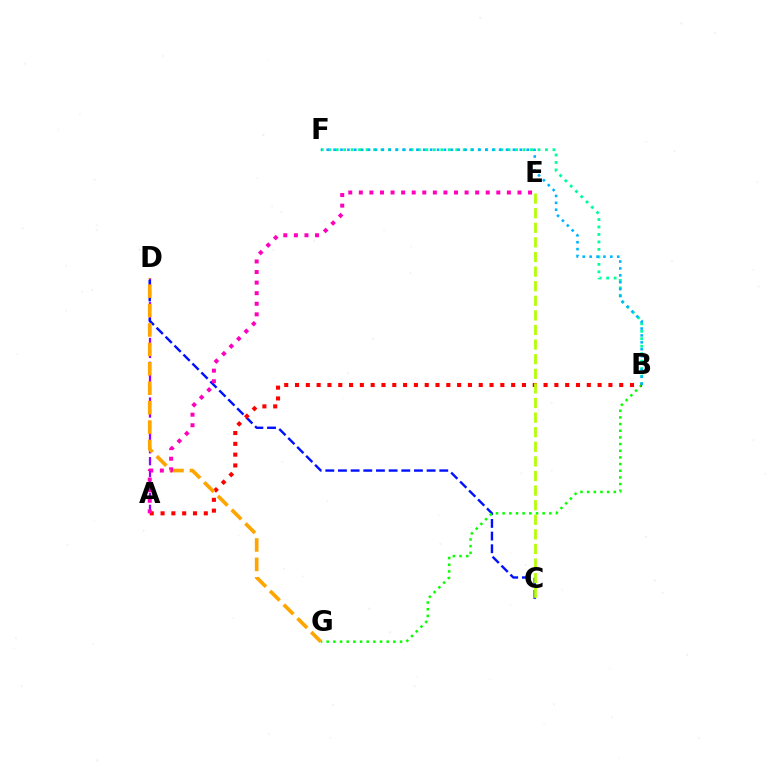{('A', 'D'): [{'color': '#9b00ff', 'line_style': 'dashed', 'thickness': 1.62}], ('C', 'D'): [{'color': '#0010ff', 'line_style': 'dashed', 'thickness': 1.72}], ('B', 'F'): [{'color': '#00ff9d', 'line_style': 'dotted', 'thickness': 2.03}, {'color': '#00b5ff', 'line_style': 'dotted', 'thickness': 1.87}], ('B', 'G'): [{'color': '#08ff00', 'line_style': 'dotted', 'thickness': 1.81}], ('A', 'B'): [{'color': '#ff0000', 'line_style': 'dotted', 'thickness': 2.94}], ('C', 'E'): [{'color': '#b3ff00', 'line_style': 'dashed', 'thickness': 1.98}], ('D', 'G'): [{'color': '#ffa500', 'line_style': 'dashed', 'thickness': 2.64}], ('A', 'E'): [{'color': '#ff00bd', 'line_style': 'dotted', 'thickness': 2.87}]}